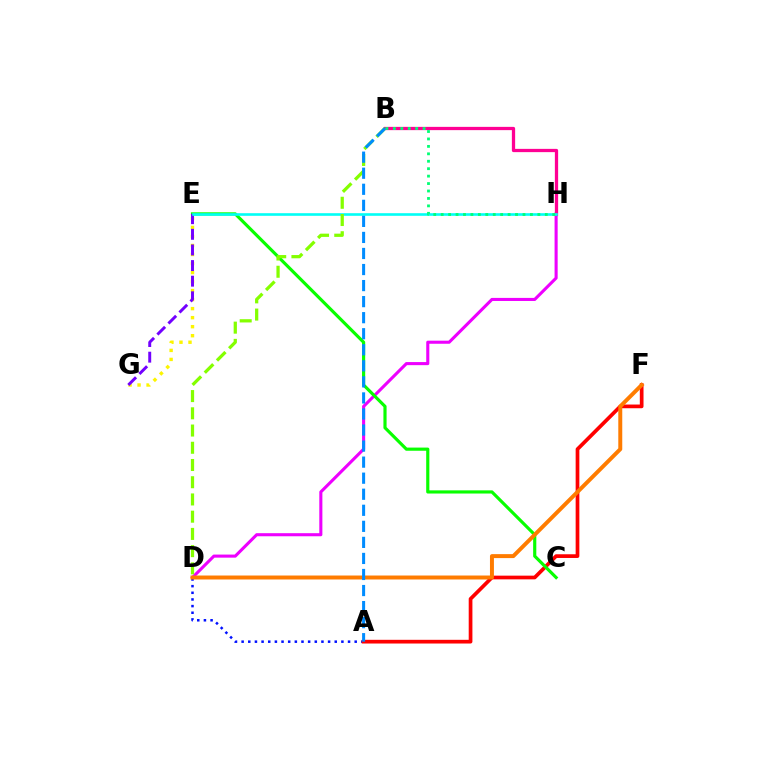{('D', 'H'): [{'color': '#ee00ff', 'line_style': 'solid', 'thickness': 2.22}], ('E', 'G'): [{'color': '#fcf500', 'line_style': 'dotted', 'thickness': 2.45}, {'color': '#7200ff', 'line_style': 'dashed', 'thickness': 2.12}], ('B', 'H'): [{'color': '#ff0094', 'line_style': 'solid', 'thickness': 2.35}, {'color': '#00ff74', 'line_style': 'dotted', 'thickness': 2.02}], ('A', 'D'): [{'color': '#0010ff', 'line_style': 'dotted', 'thickness': 1.81}], ('A', 'F'): [{'color': '#ff0000', 'line_style': 'solid', 'thickness': 2.67}], ('C', 'E'): [{'color': '#08ff00', 'line_style': 'solid', 'thickness': 2.28}], ('E', 'H'): [{'color': '#00fff6', 'line_style': 'solid', 'thickness': 1.89}], ('D', 'F'): [{'color': '#ff7c00', 'line_style': 'solid', 'thickness': 2.85}], ('B', 'D'): [{'color': '#84ff00', 'line_style': 'dashed', 'thickness': 2.34}], ('A', 'B'): [{'color': '#008cff', 'line_style': 'dashed', 'thickness': 2.18}]}